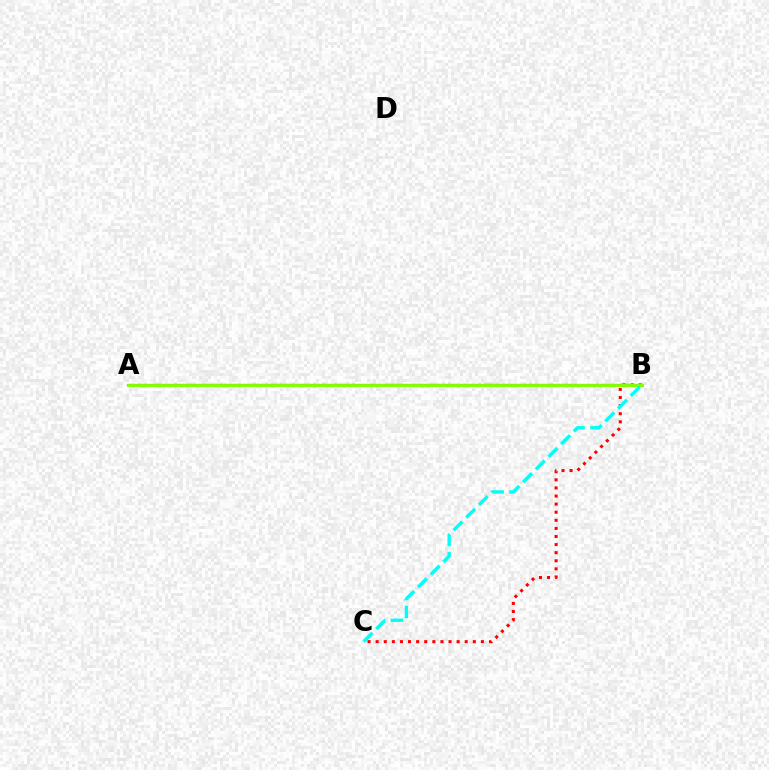{('A', 'B'): [{'color': '#7200ff', 'line_style': 'solid', 'thickness': 1.56}, {'color': '#84ff00', 'line_style': 'solid', 'thickness': 2.12}], ('B', 'C'): [{'color': '#ff0000', 'line_style': 'dotted', 'thickness': 2.2}, {'color': '#00fff6', 'line_style': 'dashed', 'thickness': 2.43}]}